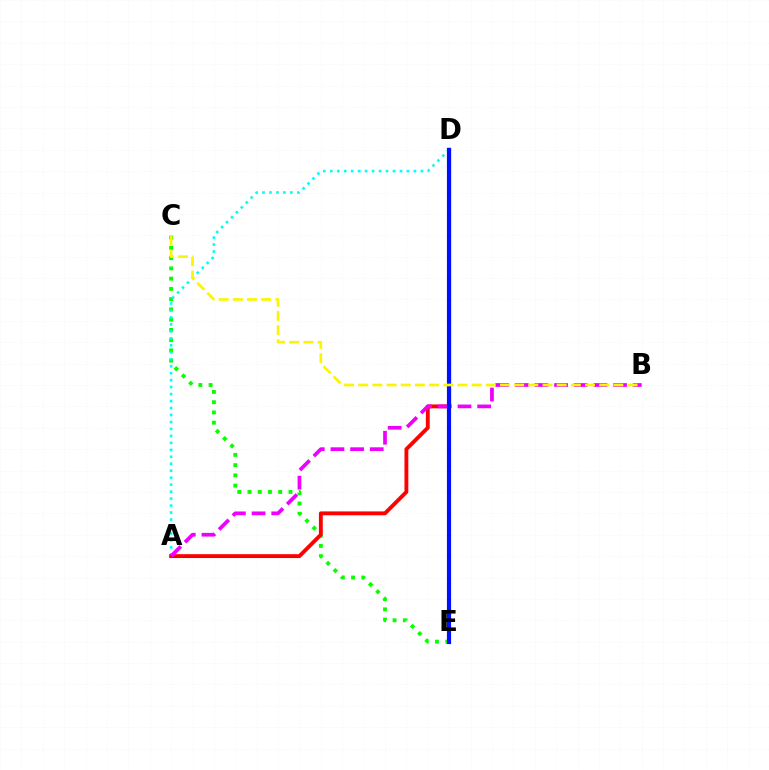{('C', 'E'): [{'color': '#08ff00', 'line_style': 'dotted', 'thickness': 2.79}], ('A', 'D'): [{'color': '#00fff6', 'line_style': 'dotted', 'thickness': 1.89}, {'color': '#ff0000', 'line_style': 'solid', 'thickness': 2.78}], ('A', 'B'): [{'color': '#ee00ff', 'line_style': 'dashed', 'thickness': 2.67}], ('D', 'E'): [{'color': '#0010ff', 'line_style': 'solid', 'thickness': 3.0}], ('B', 'C'): [{'color': '#fcf500', 'line_style': 'dashed', 'thickness': 1.93}]}